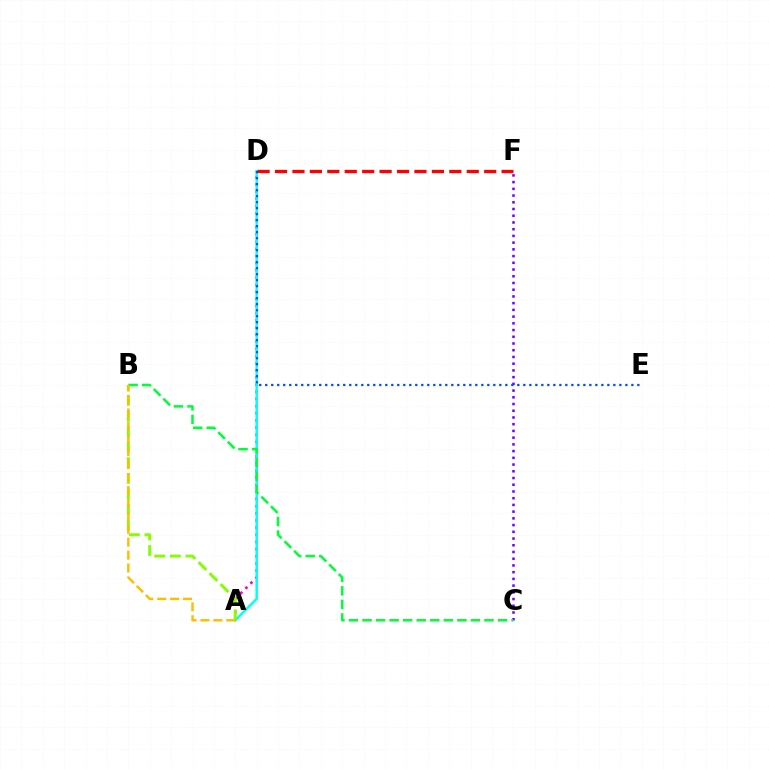{('A', 'D'): [{'color': '#ff00cf', 'line_style': 'dotted', 'thickness': 1.94}, {'color': '#00fff6', 'line_style': 'solid', 'thickness': 1.77}], ('C', 'F'): [{'color': '#7200ff', 'line_style': 'dotted', 'thickness': 1.83}], ('D', 'F'): [{'color': '#ff0000', 'line_style': 'dashed', 'thickness': 2.37}], ('D', 'E'): [{'color': '#004bff', 'line_style': 'dotted', 'thickness': 1.63}], ('B', 'C'): [{'color': '#00ff39', 'line_style': 'dashed', 'thickness': 1.84}], ('A', 'B'): [{'color': '#84ff00', 'line_style': 'dashed', 'thickness': 2.12}, {'color': '#ffbd00', 'line_style': 'dashed', 'thickness': 1.76}]}